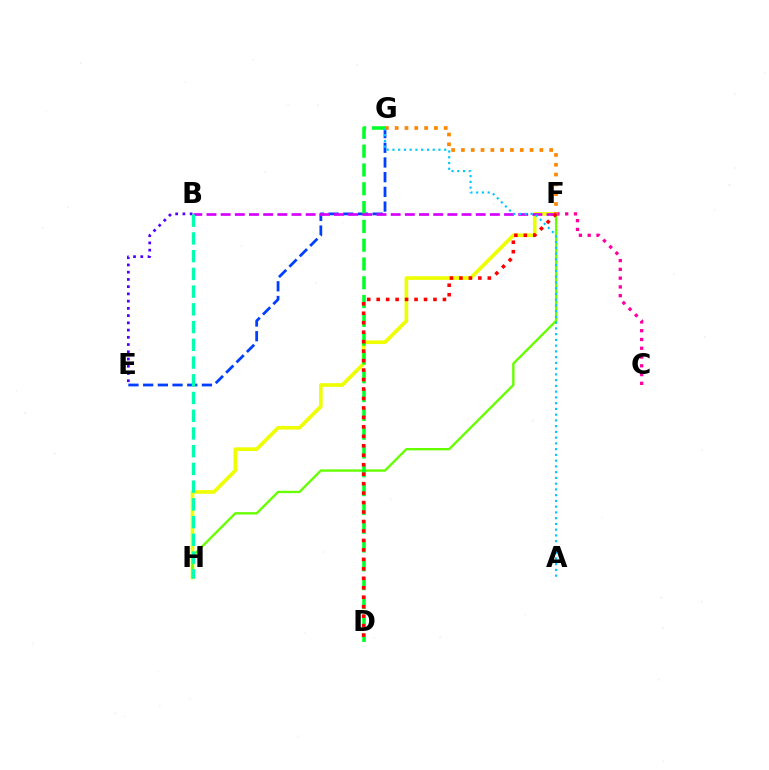{('F', 'H'): [{'color': '#eeff00', 'line_style': 'solid', 'thickness': 2.62}, {'color': '#66ff00', 'line_style': 'solid', 'thickness': 1.71}], ('E', 'G'): [{'color': '#003fff', 'line_style': 'dashed', 'thickness': 2.0}], ('C', 'F'): [{'color': '#ff00a0', 'line_style': 'dotted', 'thickness': 2.38}], ('B', 'E'): [{'color': '#4f00ff', 'line_style': 'dotted', 'thickness': 1.97}], ('F', 'G'): [{'color': '#ff8800', 'line_style': 'dotted', 'thickness': 2.66}], ('D', 'G'): [{'color': '#00ff27', 'line_style': 'dashed', 'thickness': 2.55}], ('B', 'F'): [{'color': '#d600ff', 'line_style': 'dashed', 'thickness': 1.92}], ('D', 'F'): [{'color': '#ff0000', 'line_style': 'dotted', 'thickness': 2.57}], ('A', 'G'): [{'color': '#00c7ff', 'line_style': 'dotted', 'thickness': 1.56}], ('B', 'H'): [{'color': '#00ffaf', 'line_style': 'dashed', 'thickness': 2.41}]}